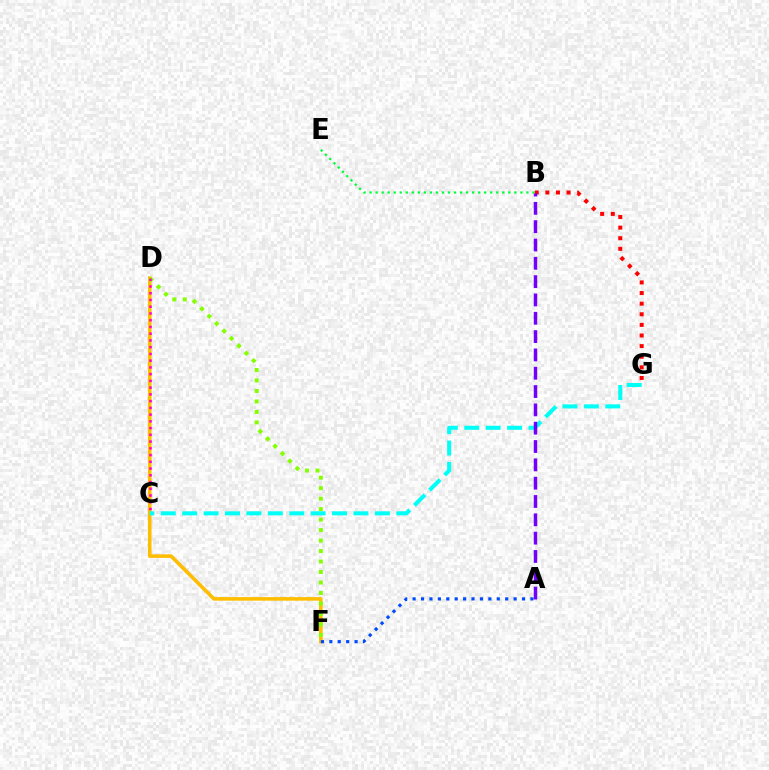{('B', 'G'): [{'color': '#ff0000', 'line_style': 'dotted', 'thickness': 2.88}], ('B', 'E'): [{'color': '#00ff39', 'line_style': 'dotted', 'thickness': 1.64}], ('D', 'F'): [{'color': '#ffbd00', 'line_style': 'solid', 'thickness': 2.57}, {'color': '#84ff00', 'line_style': 'dotted', 'thickness': 2.85}], ('A', 'F'): [{'color': '#004bff', 'line_style': 'dotted', 'thickness': 2.29}], ('C', 'G'): [{'color': '#00fff6', 'line_style': 'dashed', 'thickness': 2.91}], ('C', 'D'): [{'color': '#ff00cf', 'line_style': 'dotted', 'thickness': 1.83}], ('A', 'B'): [{'color': '#7200ff', 'line_style': 'dashed', 'thickness': 2.49}]}